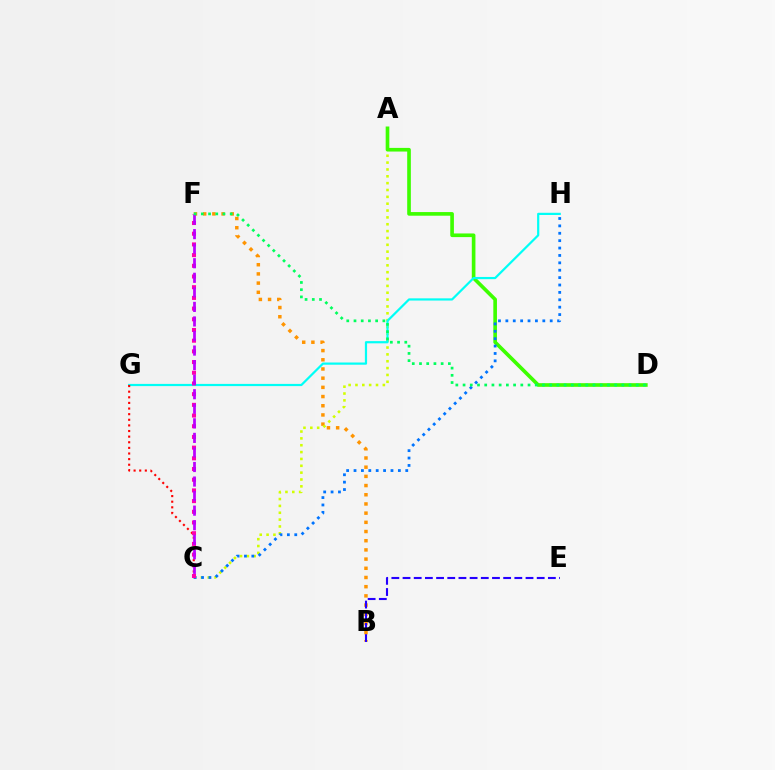{('B', 'F'): [{'color': '#ff9400', 'line_style': 'dotted', 'thickness': 2.5}], ('A', 'C'): [{'color': '#d1ff00', 'line_style': 'dotted', 'thickness': 1.86}], ('A', 'D'): [{'color': '#3dff00', 'line_style': 'solid', 'thickness': 2.63}], ('B', 'E'): [{'color': '#2500ff', 'line_style': 'dashed', 'thickness': 1.52}], ('G', 'H'): [{'color': '#00fff6', 'line_style': 'solid', 'thickness': 1.59}], ('C', 'G'): [{'color': '#ff0000', 'line_style': 'dotted', 'thickness': 1.53}], ('C', 'H'): [{'color': '#0074ff', 'line_style': 'dotted', 'thickness': 2.01}], ('C', 'F'): [{'color': '#ff00ac', 'line_style': 'dotted', 'thickness': 2.91}, {'color': '#b900ff', 'line_style': 'dashed', 'thickness': 1.98}], ('D', 'F'): [{'color': '#00ff5c', 'line_style': 'dotted', 'thickness': 1.96}]}